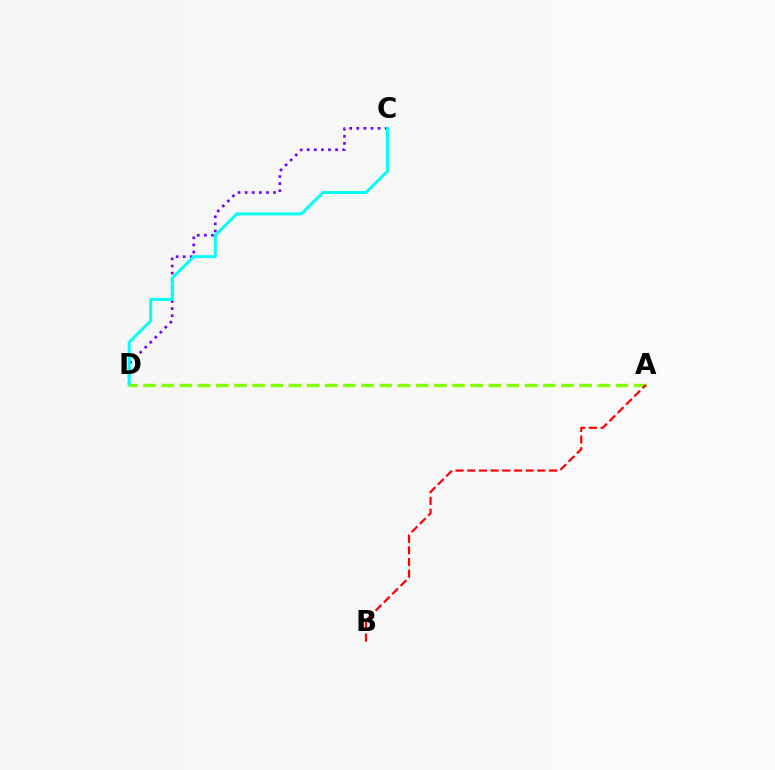{('C', 'D'): [{'color': '#7200ff', 'line_style': 'dotted', 'thickness': 1.93}, {'color': '#00fff6', 'line_style': 'solid', 'thickness': 2.12}], ('A', 'D'): [{'color': '#84ff00', 'line_style': 'dashed', 'thickness': 2.47}], ('A', 'B'): [{'color': '#ff0000', 'line_style': 'dashed', 'thickness': 1.59}]}